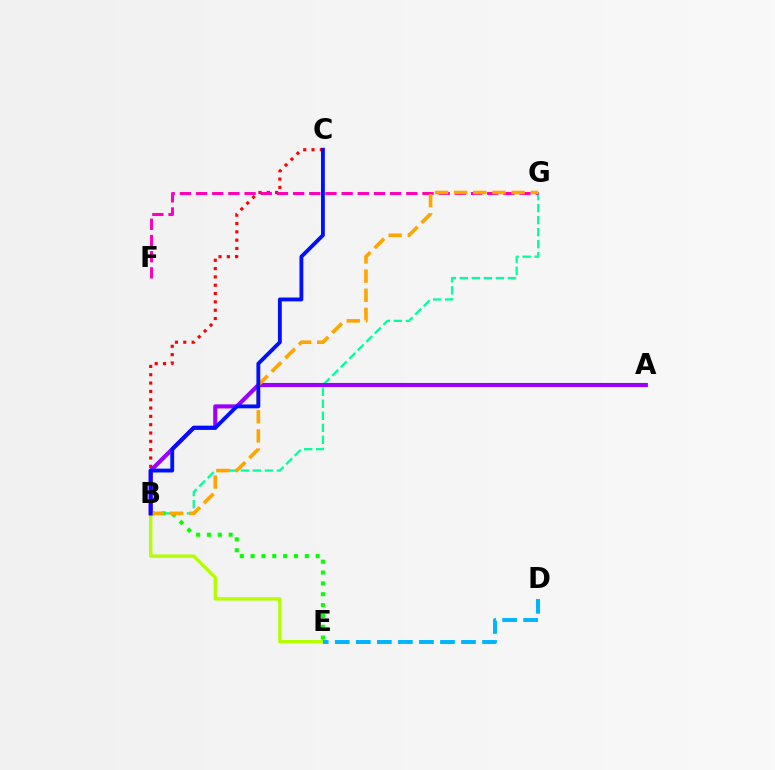{('B', 'C'): [{'color': '#ff0000', 'line_style': 'dotted', 'thickness': 2.26}, {'color': '#0010ff', 'line_style': 'solid', 'thickness': 2.78}], ('B', 'E'): [{'color': '#b3ff00', 'line_style': 'solid', 'thickness': 2.42}, {'color': '#08ff00', 'line_style': 'dotted', 'thickness': 2.95}], ('B', 'G'): [{'color': '#00ff9d', 'line_style': 'dashed', 'thickness': 1.63}, {'color': '#ffa500', 'line_style': 'dashed', 'thickness': 2.6}], ('A', 'B'): [{'color': '#9b00ff', 'line_style': 'solid', 'thickness': 2.97}], ('F', 'G'): [{'color': '#ff00bd', 'line_style': 'dashed', 'thickness': 2.2}], ('D', 'E'): [{'color': '#00b5ff', 'line_style': 'dashed', 'thickness': 2.86}]}